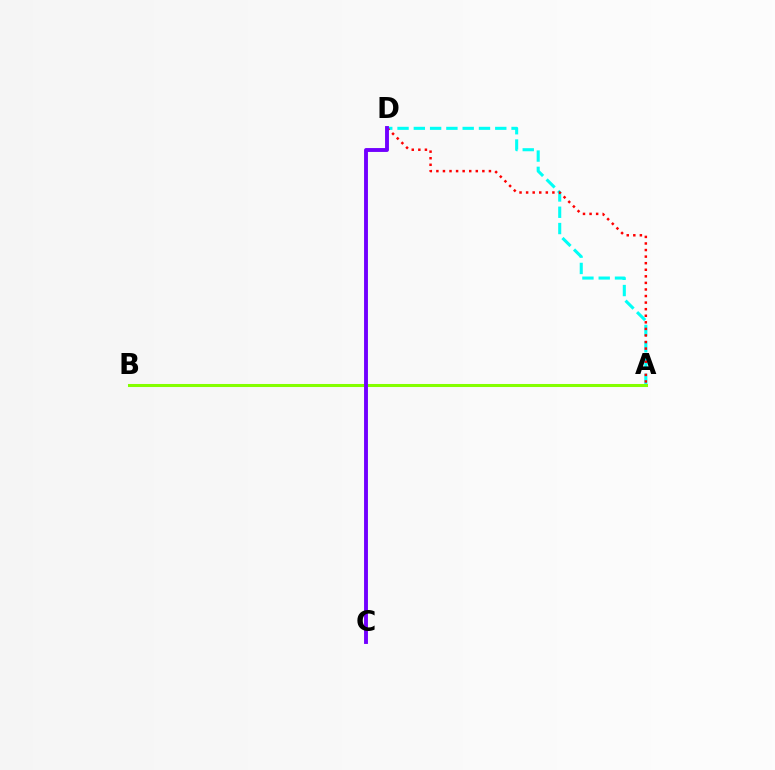{('A', 'D'): [{'color': '#00fff6', 'line_style': 'dashed', 'thickness': 2.21}, {'color': '#ff0000', 'line_style': 'dotted', 'thickness': 1.79}], ('A', 'B'): [{'color': '#84ff00', 'line_style': 'solid', 'thickness': 2.19}], ('C', 'D'): [{'color': '#7200ff', 'line_style': 'solid', 'thickness': 2.79}]}